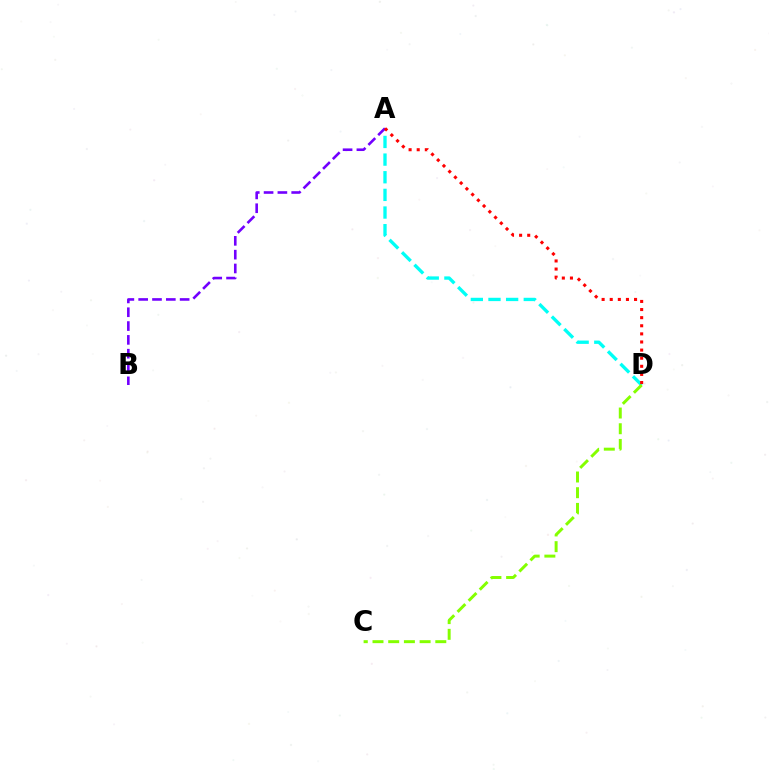{('A', 'D'): [{'color': '#00fff6', 'line_style': 'dashed', 'thickness': 2.4}, {'color': '#ff0000', 'line_style': 'dotted', 'thickness': 2.2}], ('A', 'B'): [{'color': '#7200ff', 'line_style': 'dashed', 'thickness': 1.88}], ('C', 'D'): [{'color': '#84ff00', 'line_style': 'dashed', 'thickness': 2.13}]}